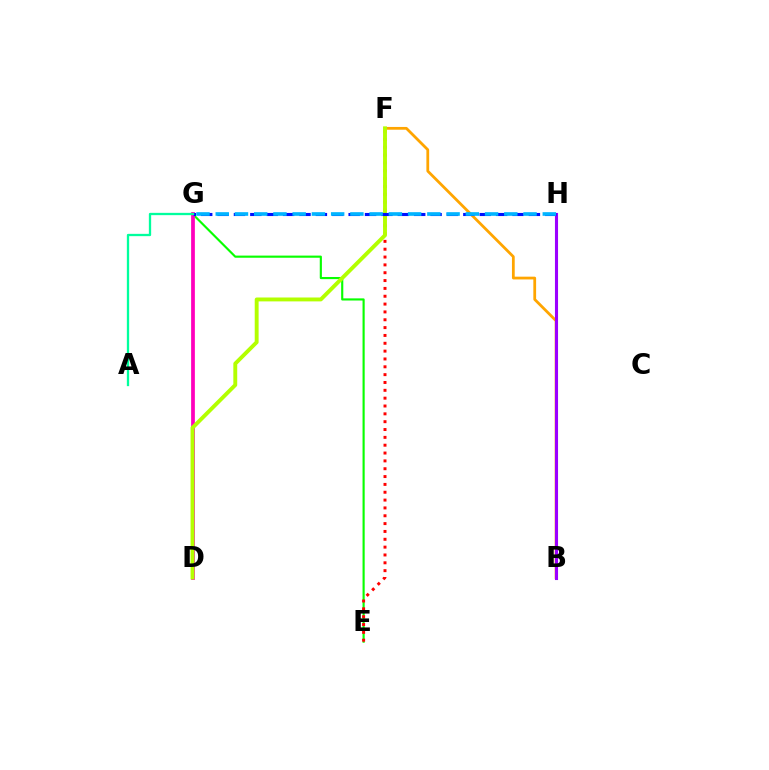{('E', 'G'): [{'color': '#08ff00', 'line_style': 'solid', 'thickness': 1.54}], ('E', 'F'): [{'color': '#ff0000', 'line_style': 'dotted', 'thickness': 2.13}], ('B', 'F'): [{'color': '#ffa500', 'line_style': 'solid', 'thickness': 2.0}], ('D', 'G'): [{'color': '#ff00bd', 'line_style': 'solid', 'thickness': 2.69}], ('B', 'H'): [{'color': '#9b00ff', 'line_style': 'solid', 'thickness': 2.23}], ('D', 'F'): [{'color': '#b3ff00', 'line_style': 'solid', 'thickness': 2.8}], ('G', 'H'): [{'color': '#0010ff', 'line_style': 'dashed', 'thickness': 2.23}, {'color': '#00b5ff', 'line_style': 'dashed', 'thickness': 2.61}], ('A', 'G'): [{'color': '#00ff9d', 'line_style': 'solid', 'thickness': 1.66}]}